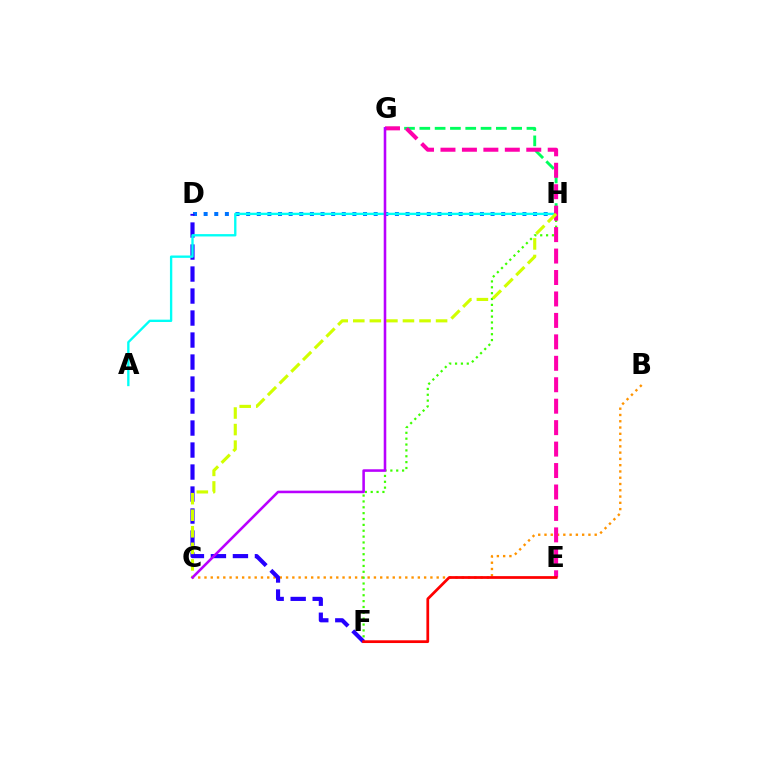{('B', 'C'): [{'color': '#ff9400', 'line_style': 'dotted', 'thickness': 1.71}], ('D', 'H'): [{'color': '#0074ff', 'line_style': 'dotted', 'thickness': 2.89}], ('F', 'H'): [{'color': '#3dff00', 'line_style': 'dotted', 'thickness': 1.59}], ('D', 'F'): [{'color': '#2500ff', 'line_style': 'dashed', 'thickness': 2.99}], ('A', 'H'): [{'color': '#00fff6', 'line_style': 'solid', 'thickness': 1.69}], ('G', 'H'): [{'color': '#00ff5c', 'line_style': 'dashed', 'thickness': 2.08}], ('E', 'G'): [{'color': '#ff00ac', 'line_style': 'dashed', 'thickness': 2.91}], ('C', 'H'): [{'color': '#d1ff00', 'line_style': 'dashed', 'thickness': 2.25}], ('E', 'F'): [{'color': '#ff0000', 'line_style': 'solid', 'thickness': 1.98}], ('C', 'G'): [{'color': '#b900ff', 'line_style': 'solid', 'thickness': 1.85}]}